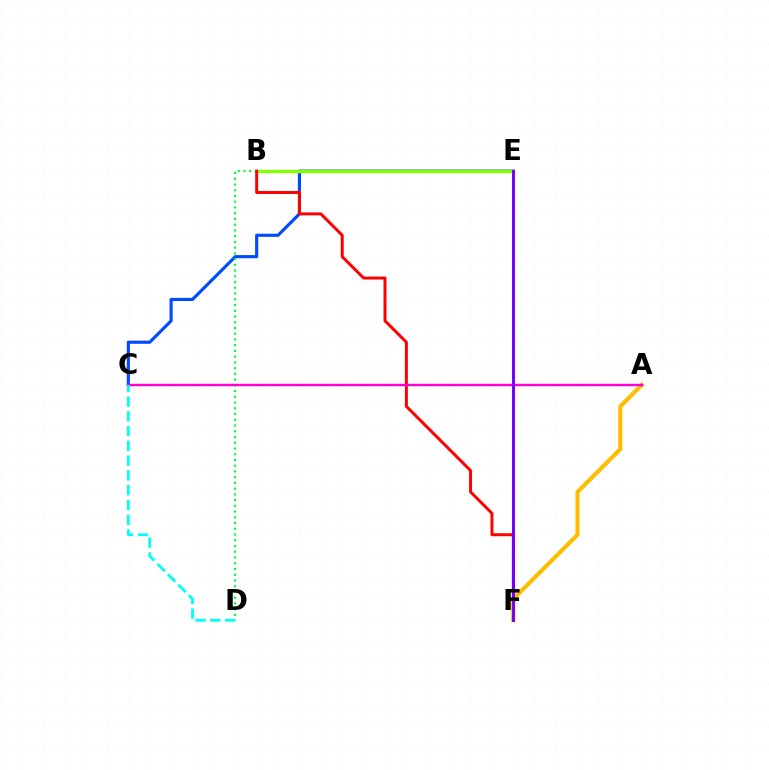{('C', 'E'): [{'color': '#004bff', 'line_style': 'solid', 'thickness': 2.27}], ('B', 'E'): [{'color': '#84ff00', 'line_style': 'solid', 'thickness': 2.38}], ('B', 'D'): [{'color': '#00ff39', 'line_style': 'dotted', 'thickness': 1.56}], ('B', 'F'): [{'color': '#ff0000', 'line_style': 'solid', 'thickness': 2.14}], ('A', 'F'): [{'color': '#ffbd00', 'line_style': 'solid', 'thickness': 2.98}], ('A', 'C'): [{'color': '#ff00cf', 'line_style': 'solid', 'thickness': 1.76}], ('E', 'F'): [{'color': '#7200ff', 'line_style': 'solid', 'thickness': 2.12}], ('C', 'D'): [{'color': '#00fff6', 'line_style': 'dashed', 'thickness': 2.01}]}